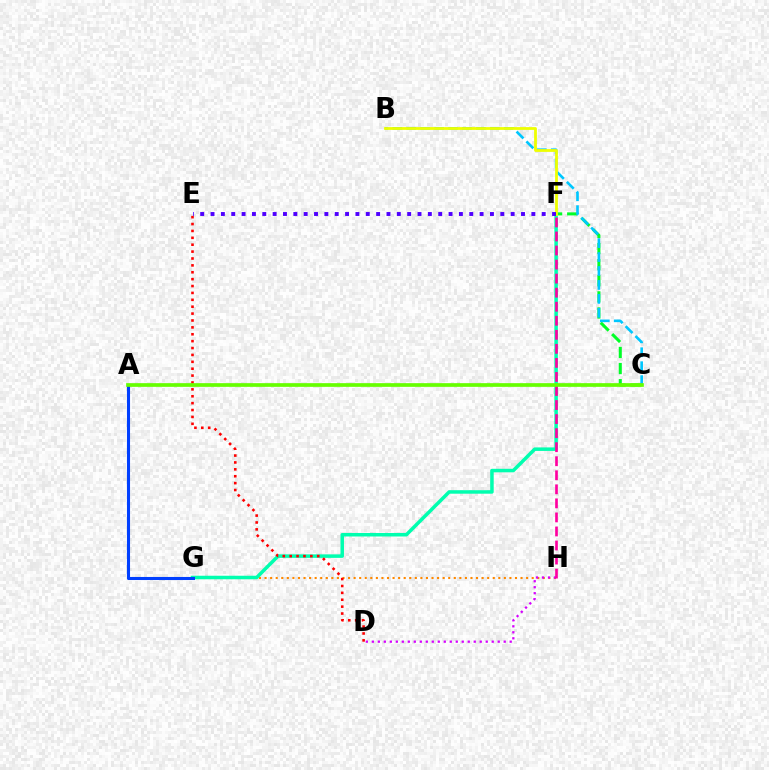{('C', 'F'): [{'color': '#00ff27', 'line_style': 'dashed', 'thickness': 2.19}], ('G', 'H'): [{'color': '#ff8800', 'line_style': 'dotted', 'thickness': 1.51}], ('B', 'C'): [{'color': '#00c7ff', 'line_style': 'dashed', 'thickness': 1.89}], ('F', 'G'): [{'color': '#00ffaf', 'line_style': 'solid', 'thickness': 2.53}], ('B', 'F'): [{'color': '#eeff00', 'line_style': 'solid', 'thickness': 2.0}], ('D', 'E'): [{'color': '#ff0000', 'line_style': 'dotted', 'thickness': 1.87}], ('A', 'G'): [{'color': '#003fff', 'line_style': 'solid', 'thickness': 2.21}], ('D', 'H'): [{'color': '#d600ff', 'line_style': 'dotted', 'thickness': 1.63}], ('F', 'H'): [{'color': '#ff00a0', 'line_style': 'dashed', 'thickness': 1.91}], ('E', 'F'): [{'color': '#4f00ff', 'line_style': 'dotted', 'thickness': 2.81}], ('A', 'C'): [{'color': '#66ff00', 'line_style': 'solid', 'thickness': 2.66}]}